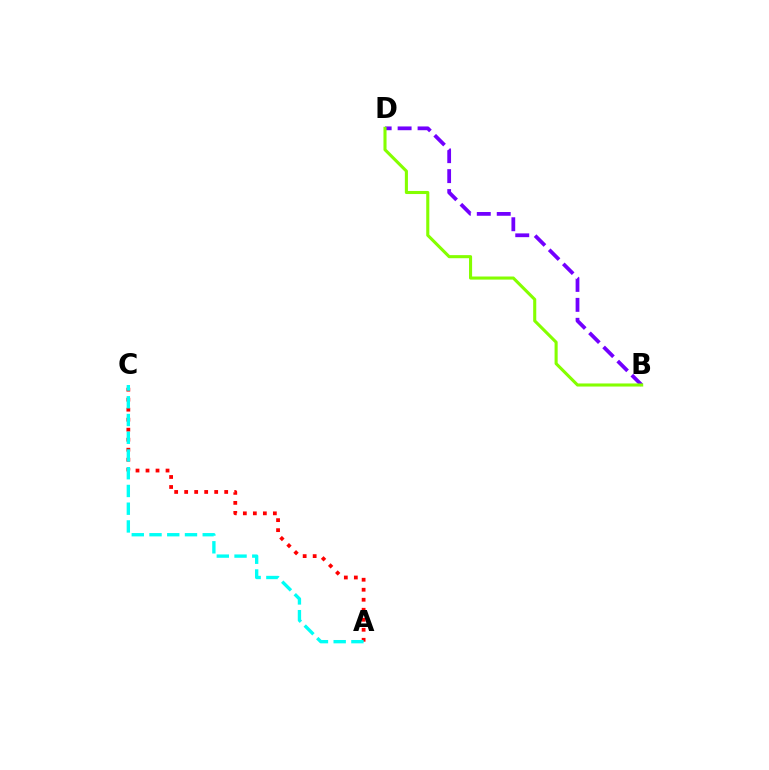{('A', 'C'): [{'color': '#ff0000', 'line_style': 'dotted', 'thickness': 2.72}, {'color': '#00fff6', 'line_style': 'dashed', 'thickness': 2.41}], ('B', 'D'): [{'color': '#7200ff', 'line_style': 'dashed', 'thickness': 2.71}, {'color': '#84ff00', 'line_style': 'solid', 'thickness': 2.22}]}